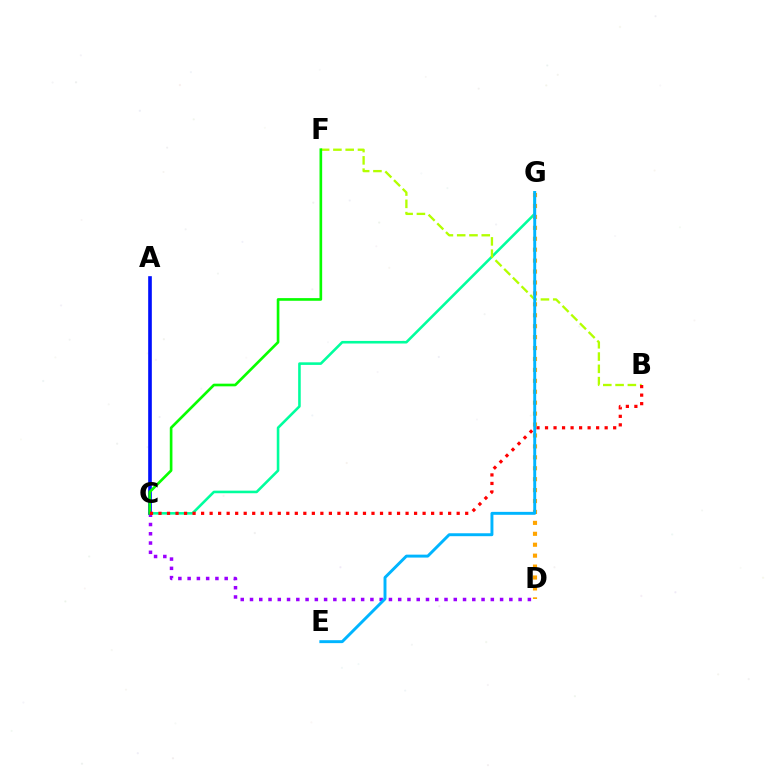{('C', 'D'): [{'color': '#9b00ff', 'line_style': 'dotted', 'thickness': 2.52}], ('A', 'C'): [{'color': '#ff00bd', 'line_style': 'solid', 'thickness': 1.51}, {'color': '#0010ff', 'line_style': 'solid', 'thickness': 2.61}], ('C', 'G'): [{'color': '#00ff9d', 'line_style': 'solid', 'thickness': 1.86}], ('B', 'F'): [{'color': '#b3ff00', 'line_style': 'dashed', 'thickness': 1.67}], ('C', 'F'): [{'color': '#08ff00', 'line_style': 'solid', 'thickness': 1.91}], ('B', 'C'): [{'color': '#ff0000', 'line_style': 'dotted', 'thickness': 2.31}], ('D', 'G'): [{'color': '#ffa500', 'line_style': 'dotted', 'thickness': 2.97}], ('E', 'G'): [{'color': '#00b5ff', 'line_style': 'solid', 'thickness': 2.11}]}